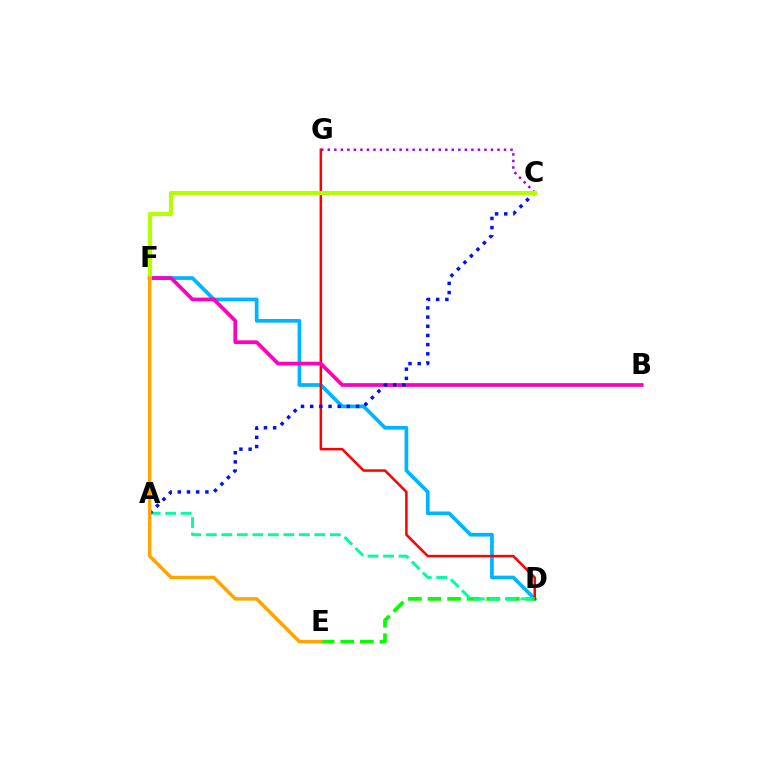{('D', 'F'): [{'color': '#00b5ff', 'line_style': 'solid', 'thickness': 2.67}], ('D', 'G'): [{'color': '#ff0000', 'line_style': 'solid', 'thickness': 1.81}], ('D', 'E'): [{'color': '#08ff00', 'line_style': 'dashed', 'thickness': 2.66}], ('B', 'F'): [{'color': '#ff00bd', 'line_style': 'solid', 'thickness': 2.7}], ('A', 'D'): [{'color': '#00ff9d', 'line_style': 'dashed', 'thickness': 2.11}], ('C', 'G'): [{'color': '#9b00ff', 'line_style': 'dotted', 'thickness': 1.77}], ('A', 'C'): [{'color': '#0010ff', 'line_style': 'dotted', 'thickness': 2.5}], ('C', 'F'): [{'color': '#b3ff00', 'line_style': 'solid', 'thickness': 2.93}], ('E', 'F'): [{'color': '#ffa500', 'line_style': 'solid', 'thickness': 2.52}]}